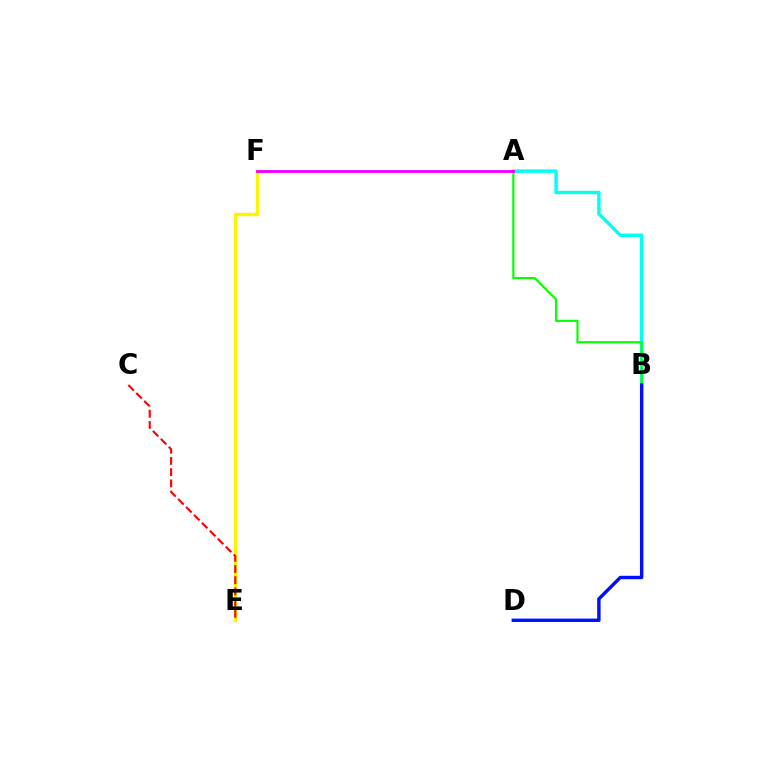{('A', 'B'): [{'color': '#00fff6', 'line_style': 'solid', 'thickness': 2.47}, {'color': '#08ff00', 'line_style': 'solid', 'thickness': 1.58}], ('E', 'F'): [{'color': '#fcf500', 'line_style': 'solid', 'thickness': 2.43}], ('A', 'F'): [{'color': '#ee00ff', 'line_style': 'solid', 'thickness': 2.05}], ('C', 'E'): [{'color': '#ff0000', 'line_style': 'dashed', 'thickness': 1.52}], ('B', 'D'): [{'color': '#0010ff', 'line_style': 'solid', 'thickness': 2.46}]}